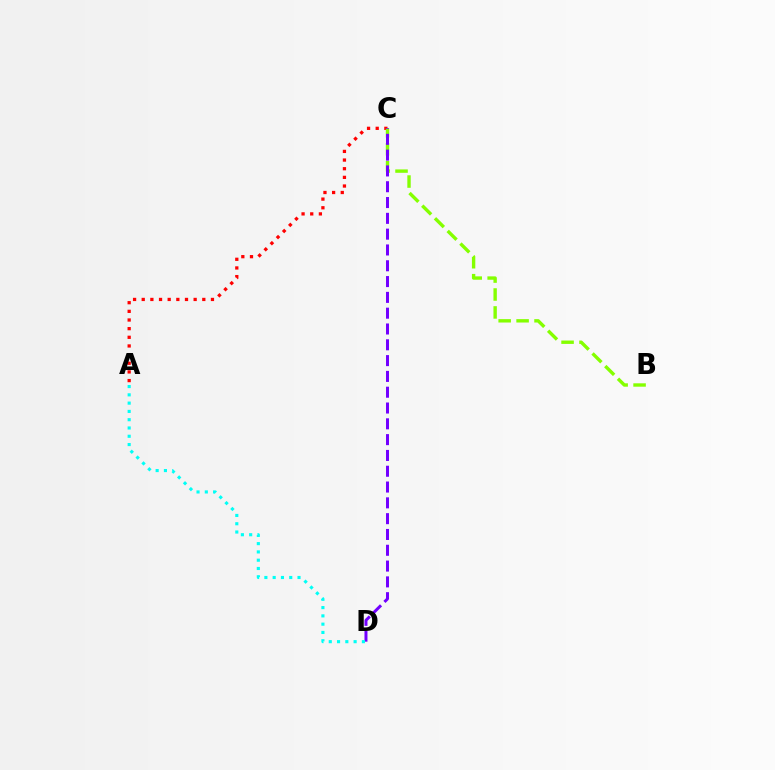{('A', 'C'): [{'color': '#ff0000', 'line_style': 'dotted', 'thickness': 2.35}], ('B', 'C'): [{'color': '#84ff00', 'line_style': 'dashed', 'thickness': 2.44}], ('C', 'D'): [{'color': '#7200ff', 'line_style': 'dashed', 'thickness': 2.15}], ('A', 'D'): [{'color': '#00fff6', 'line_style': 'dotted', 'thickness': 2.25}]}